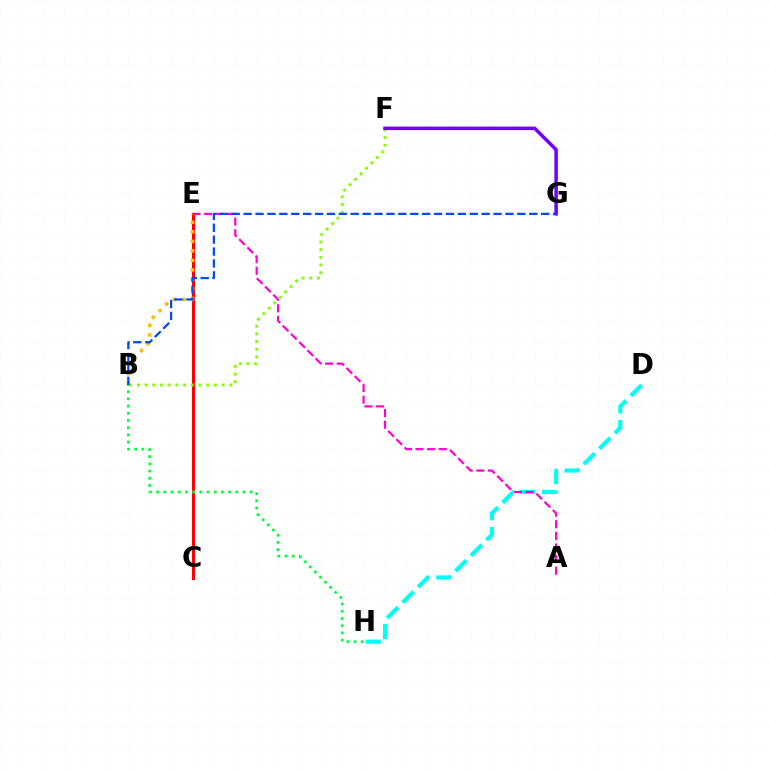{('D', 'H'): [{'color': '#00fff6', 'line_style': 'dashed', 'thickness': 2.98}], ('A', 'E'): [{'color': '#ff00cf', 'line_style': 'dashed', 'thickness': 1.58}], ('C', 'E'): [{'color': '#ff0000', 'line_style': 'solid', 'thickness': 2.18}], ('B', 'E'): [{'color': '#ffbd00', 'line_style': 'dotted', 'thickness': 2.59}], ('B', 'H'): [{'color': '#00ff39', 'line_style': 'dotted', 'thickness': 1.96}], ('B', 'F'): [{'color': '#84ff00', 'line_style': 'dotted', 'thickness': 2.09}], ('F', 'G'): [{'color': '#7200ff', 'line_style': 'solid', 'thickness': 2.54}], ('B', 'G'): [{'color': '#004bff', 'line_style': 'dashed', 'thickness': 1.62}]}